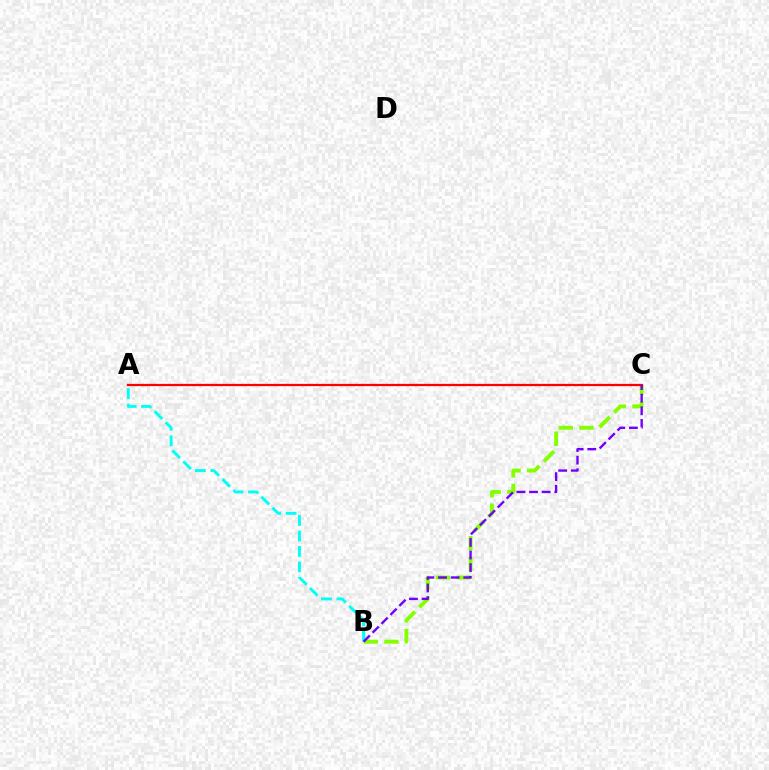{('A', 'B'): [{'color': '#00fff6', 'line_style': 'dashed', 'thickness': 2.1}], ('B', 'C'): [{'color': '#84ff00', 'line_style': 'dashed', 'thickness': 2.8}, {'color': '#7200ff', 'line_style': 'dashed', 'thickness': 1.72}], ('A', 'C'): [{'color': '#ff0000', 'line_style': 'solid', 'thickness': 1.62}]}